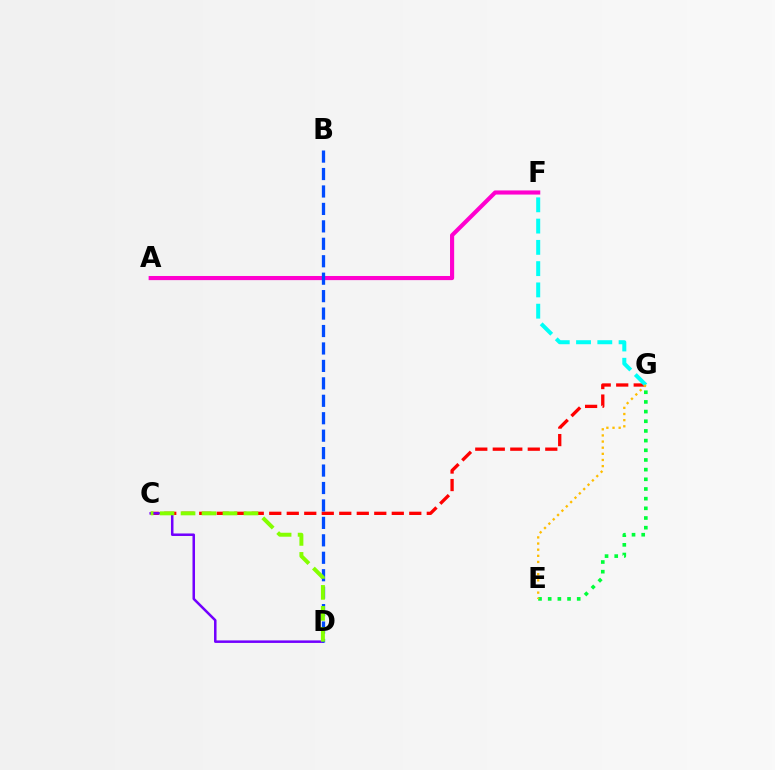{('A', 'F'): [{'color': '#ff00cf', 'line_style': 'solid', 'thickness': 2.97}], ('C', 'G'): [{'color': '#ff0000', 'line_style': 'dashed', 'thickness': 2.38}], ('C', 'D'): [{'color': '#7200ff', 'line_style': 'solid', 'thickness': 1.81}, {'color': '#84ff00', 'line_style': 'dashed', 'thickness': 2.85}], ('E', 'G'): [{'color': '#00ff39', 'line_style': 'dotted', 'thickness': 2.63}, {'color': '#ffbd00', 'line_style': 'dotted', 'thickness': 1.67}], ('F', 'G'): [{'color': '#00fff6', 'line_style': 'dashed', 'thickness': 2.89}], ('B', 'D'): [{'color': '#004bff', 'line_style': 'dashed', 'thickness': 2.37}]}